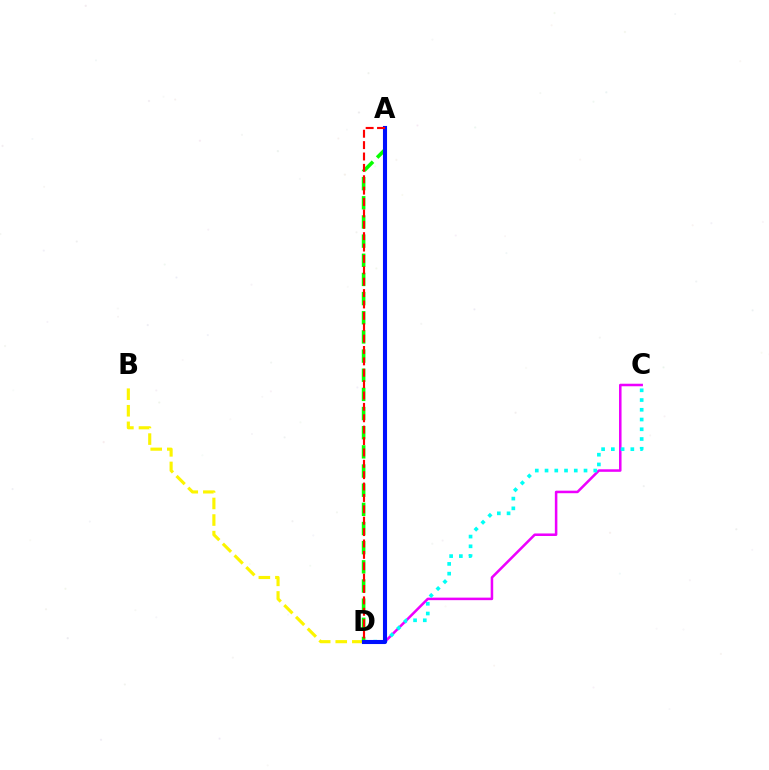{('C', 'D'): [{'color': '#ee00ff', 'line_style': 'solid', 'thickness': 1.82}, {'color': '#00fff6', 'line_style': 'dotted', 'thickness': 2.65}], ('B', 'D'): [{'color': '#fcf500', 'line_style': 'dashed', 'thickness': 2.25}], ('A', 'D'): [{'color': '#08ff00', 'line_style': 'dashed', 'thickness': 2.6}, {'color': '#0010ff', 'line_style': 'solid', 'thickness': 2.93}, {'color': '#ff0000', 'line_style': 'dashed', 'thickness': 1.55}]}